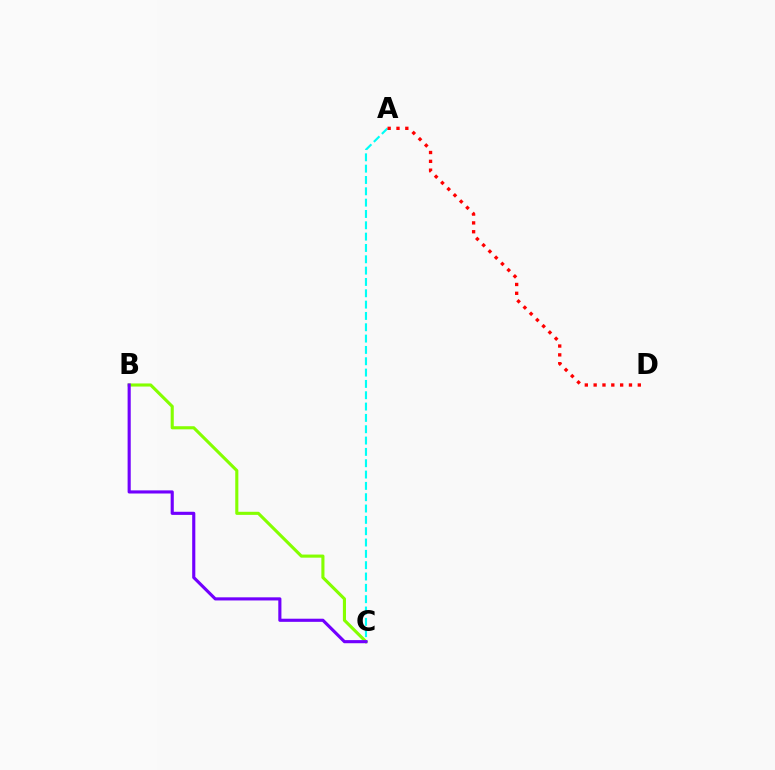{('B', 'C'): [{'color': '#84ff00', 'line_style': 'solid', 'thickness': 2.23}, {'color': '#7200ff', 'line_style': 'solid', 'thickness': 2.25}], ('A', 'C'): [{'color': '#00fff6', 'line_style': 'dashed', 'thickness': 1.54}], ('A', 'D'): [{'color': '#ff0000', 'line_style': 'dotted', 'thickness': 2.4}]}